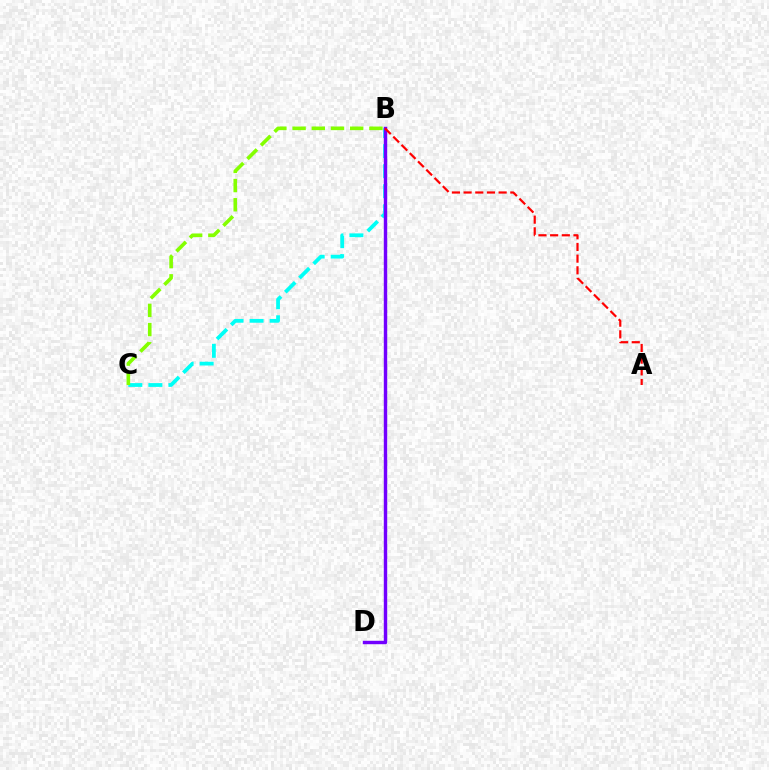{('B', 'C'): [{'color': '#00fff6', 'line_style': 'dashed', 'thickness': 2.72}, {'color': '#84ff00', 'line_style': 'dashed', 'thickness': 2.61}], ('B', 'D'): [{'color': '#7200ff', 'line_style': 'solid', 'thickness': 2.46}], ('A', 'B'): [{'color': '#ff0000', 'line_style': 'dashed', 'thickness': 1.59}]}